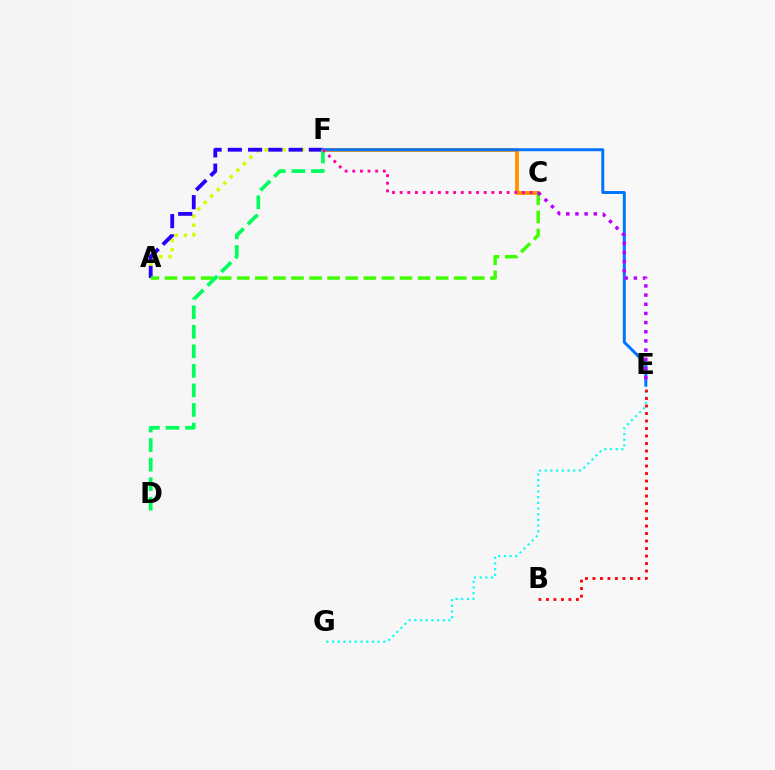{('A', 'F'): [{'color': '#d1ff00', 'line_style': 'dotted', 'thickness': 2.49}, {'color': '#2500ff', 'line_style': 'dashed', 'thickness': 2.75}], ('C', 'F'): [{'color': '#ff9400', 'line_style': 'solid', 'thickness': 2.77}, {'color': '#ff00ac', 'line_style': 'dotted', 'thickness': 2.08}], ('A', 'C'): [{'color': '#3dff00', 'line_style': 'dashed', 'thickness': 2.46}], ('E', 'G'): [{'color': '#00fff6', 'line_style': 'dotted', 'thickness': 1.55}], ('E', 'F'): [{'color': '#0074ff', 'line_style': 'solid', 'thickness': 2.14}], ('C', 'E'): [{'color': '#b900ff', 'line_style': 'dotted', 'thickness': 2.49}], ('D', 'F'): [{'color': '#00ff5c', 'line_style': 'dashed', 'thickness': 2.66}], ('B', 'E'): [{'color': '#ff0000', 'line_style': 'dotted', 'thickness': 2.04}]}